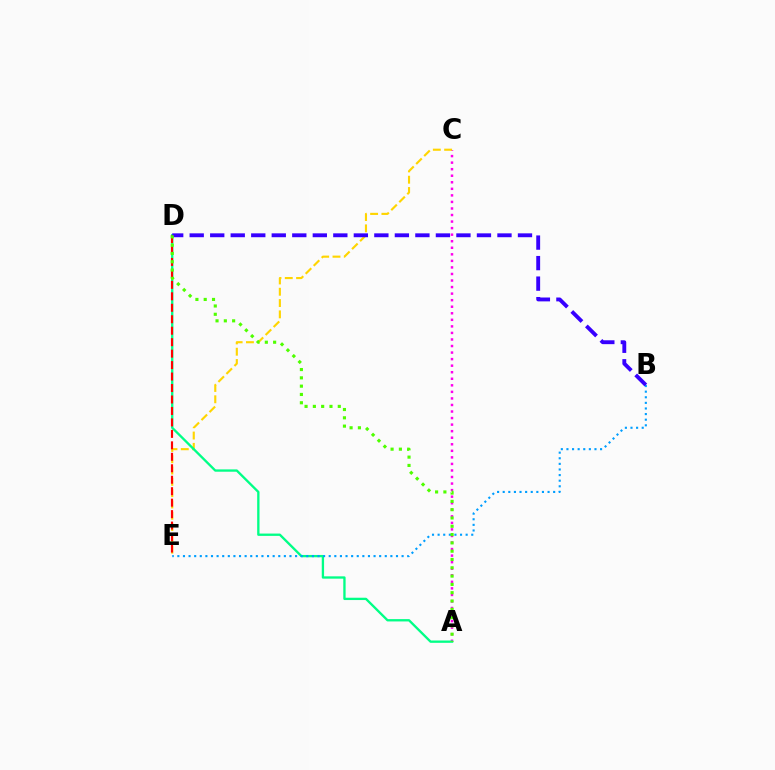{('A', 'C'): [{'color': '#ff00ed', 'line_style': 'dotted', 'thickness': 1.78}], ('C', 'E'): [{'color': '#ffd500', 'line_style': 'dashed', 'thickness': 1.54}], ('A', 'D'): [{'color': '#00ff86', 'line_style': 'solid', 'thickness': 1.67}, {'color': '#4fff00', 'line_style': 'dotted', 'thickness': 2.26}], ('B', 'E'): [{'color': '#009eff', 'line_style': 'dotted', 'thickness': 1.52}], ('D', 'E'): [{'color': '#ff0000', 'line_style': 'dashed', 'thickness': 1.56}], ('B', 'D'): [{'color': '#3700ff', 'line_style': 'dashed', 'thickness': 2.79}]}